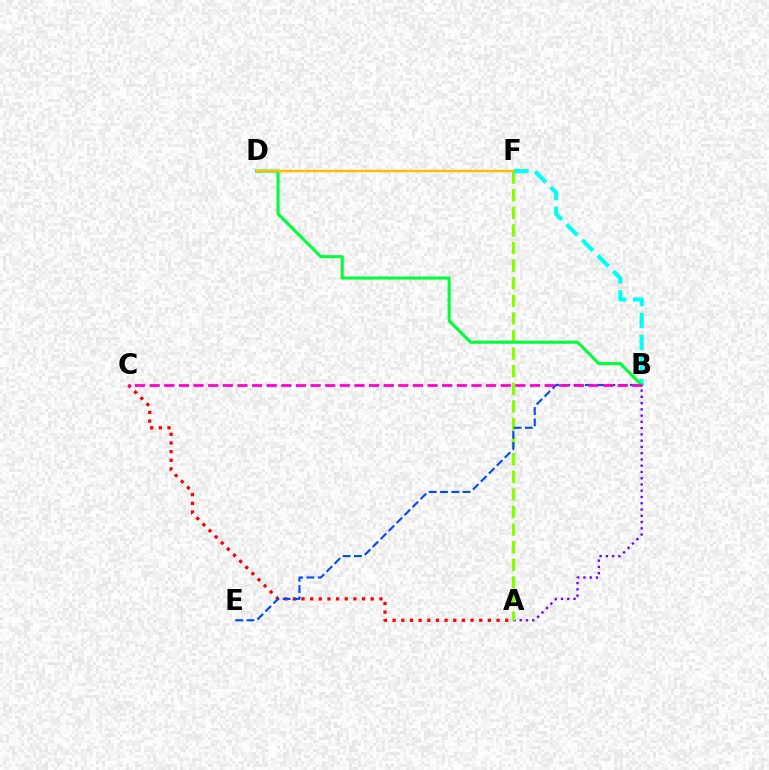{('A', 'B'): [{'color': '#7200ff', 'line_style': 'dotted', 'thickness': 1.7}], ('A', 'F'): [{'color': '#84ff00', 'line_style': 'dashed', 'thickness': 2.39}], ('B', 'F'): [{'color': '#00fff6', 'line_style': 'dashed', 'thickness': 2.99}], ('A', 'C'): [{'color': '#ff0000', 'line_style': 'dotted', 'thickness': 2.35}], ('B', 'D'): [{'color': '#00ff39', 'line_style': 'solid', 'thickness': 2.21}], ('B', 'E'): [{'color': '#004bff', 'line_style': 'dashed', 'thickness': 1.53}], ('D', 'F'): [{'color': '#ffbd00', 'line_style': 'solid', 'thickness': 1.68}], ('B', 'C'): [{'color': '#ff00cf', 'line_style': 'dashed', 'thickness': 1.99}]}